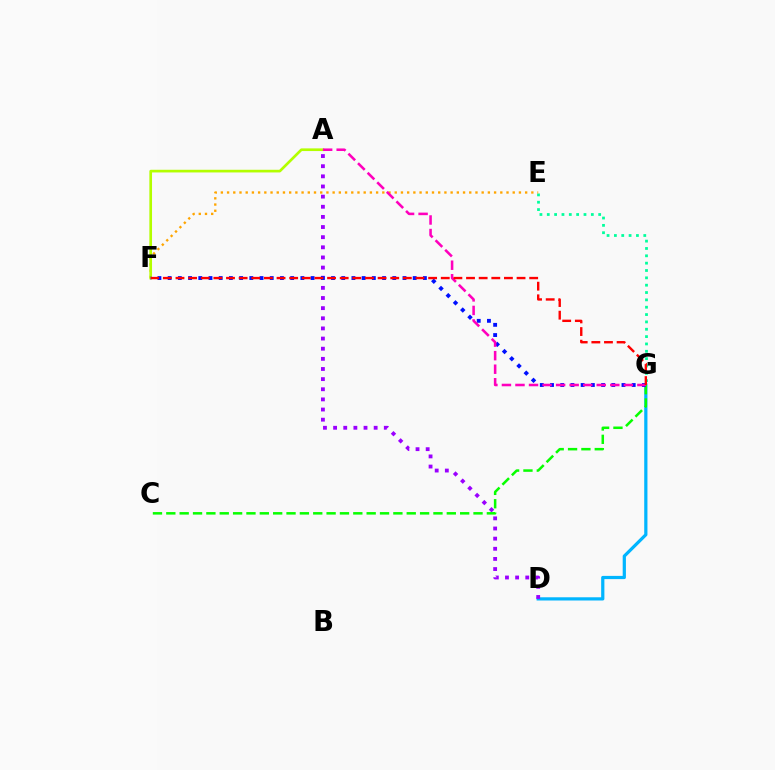{('E', 'G'): [{'color': '#00ff9d', 'line_style': 'dotted', 'thickness': 2.0}], ('D', 'G'): [{'color': '#00b5ff', 'line_style': 'solid', 'thickness': 2.32}], ('A', 'D'): [{'color': '#9b00ff', 'line_style': 'dotted', 'thickness': 2.75}], ('C', 'G'): [{'color': '#08ff00', 'line_style': 'dashed', 'thickness': 1.81}], ('E', 'F'): [{'color': '#ffa500', 'line_style': 'dotted', 'thickness': 1.69}], ('A', 'F'): [{'color': '#b3ff00', 'line_style': 'solid', 'thickness': 1.92}], ('F', 'G'): [{'color': '#0010ff', 'line_style': 'dotted', 'thickness': 2.77}, {'color': '#ff0000', 'line_style': 'dashed', 'thickness': 1.72}], ('A', 'G'): [{'color': '#ff00bd', 'line_style': 'dashed', 'thickness': 1.84}]}